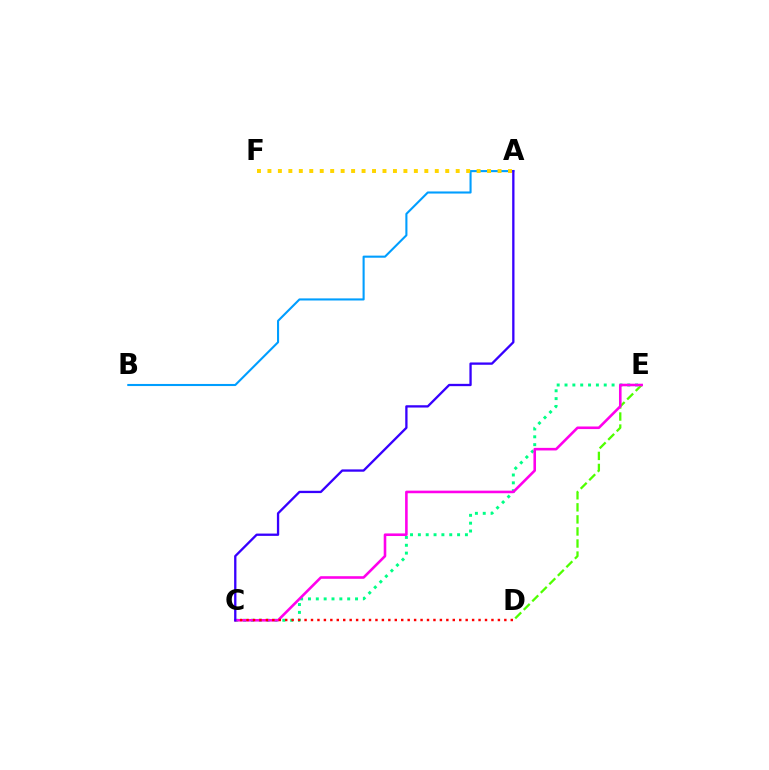{('C', 'E'): [{'color': '#00ff86', 'line_style': 'dotted', 'thickness': 2.13}, {'color': '#ff00ed', 'line_style': 'solid', 'thickness': 1.87}], ('D', 'E'): [{'color': '#4fff00', 'line_style': 'dashed', 'thickness': 1.64}], ('A', 'B'): [{'color': '#009eff', 'line_style': 'solid', 'thickness': 1.51}], ('C', 'D'): [{'color': '#ff0000', 'line_style': 'dotted', 'thickness': 1.75}], ('A', 'F'): [{'color': '#ffd500', 'line_style': 'dotted', 'thickness': 2.84}], ('A', 'C'): [{'color': '#3700ff', 'line_style': 'solid', 'thickness': 1.66}]}